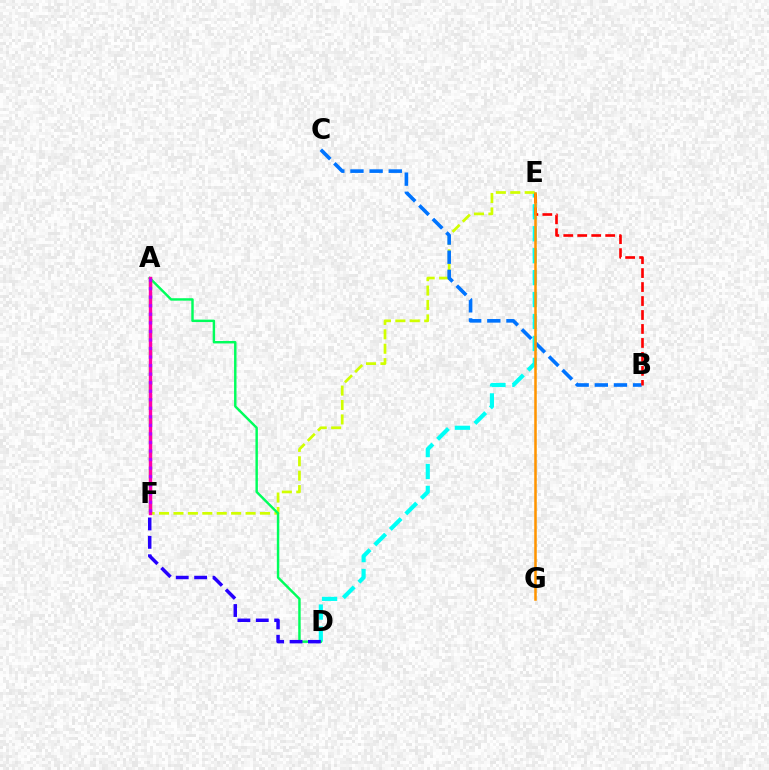{('D', 'E'): [{'color': '#00fff6', 'line_style': 'dashed', 'thickness': 2.98}], ('E', 'F'): [{'color': '#d1ff00', 'line_style': 'dashed', 'thickness': 1.96}], ('A', 'D'): [{'color': '#00ff5c', 'line_style': 'solid', 'thickness': 1.76}], ('B', 'C'): [{'color': '#0074ff', 'line_style': 'dashed', 'thickness': 2.6}], ('B', 'E'): [{'color': '#ff0000', 'line_style': 'dashed', 'thickness': 1.9}], ('E', 'G'): [{'color': '#ff9400', 'line_style': 'solid', 'thickness': 1.83}], ('A', 'F'): [{'color': '#3dff00', 'line_style': 'dashed', 'thickness': 2.32}, {'color': '#ff00ac', 'line_style': 'solid', 'thickness': 2.46}, {'color': '#b900ff', 'line_style': 'dotted', 'thickness': 2.32}], ('D', 'F'): [{'color': '#2500ff', 'line_style': 'dashed', 'thickness': 2.5}]}